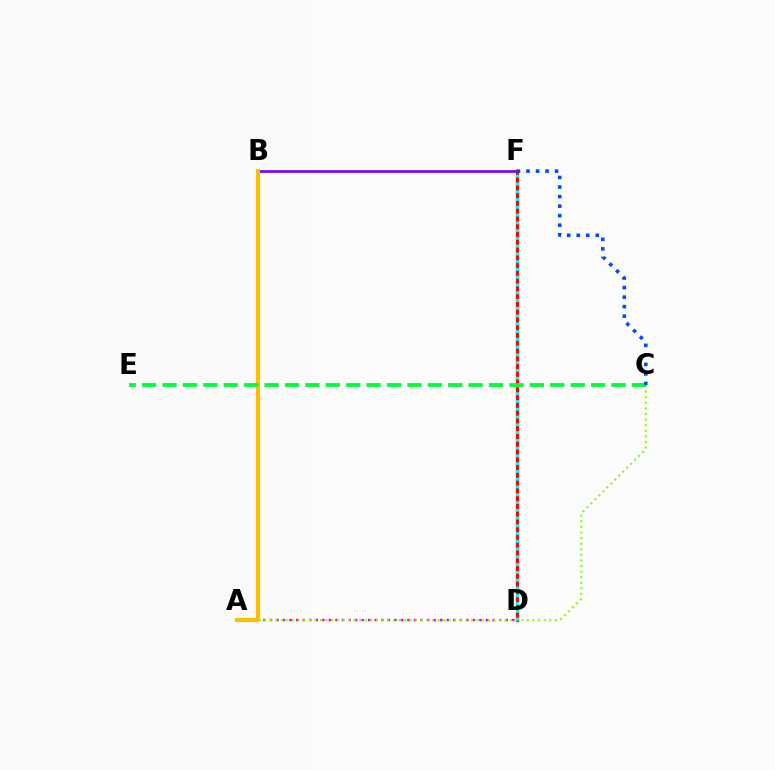{('A', 'D'): [{'color': '#ff00cf', 'line_style': 'dotted', 'thickness': 1.78}], ('B', 'F'): [{'color': '#7200ff', 'line_style': 'solid', 'thickness': 1.91}], ('D', 'F'): [{'color': '#ff0000', 'line_style': 'solid', 'thickness': 2.35}, {'color': '#00fff6', 'line_style': 'dotted', 'thickness': 2.11}], ('A', 'C'): [{'color': '#84ff00', 'line_style': 'dotted', 'thickness': 1.52}], ('A', 'B'): [{'color': '#ffbd00', 'line_style': 'solid', 'thickness': 2.97}], ('C', 'E'): [{'color': '#00ff39', 'line_style': 'dashed', 'thickness': 2.77}], ('C', 'F'): [{'color': '#004bff', 'line_style': 'dotted', 'thickness': 2.59}]}